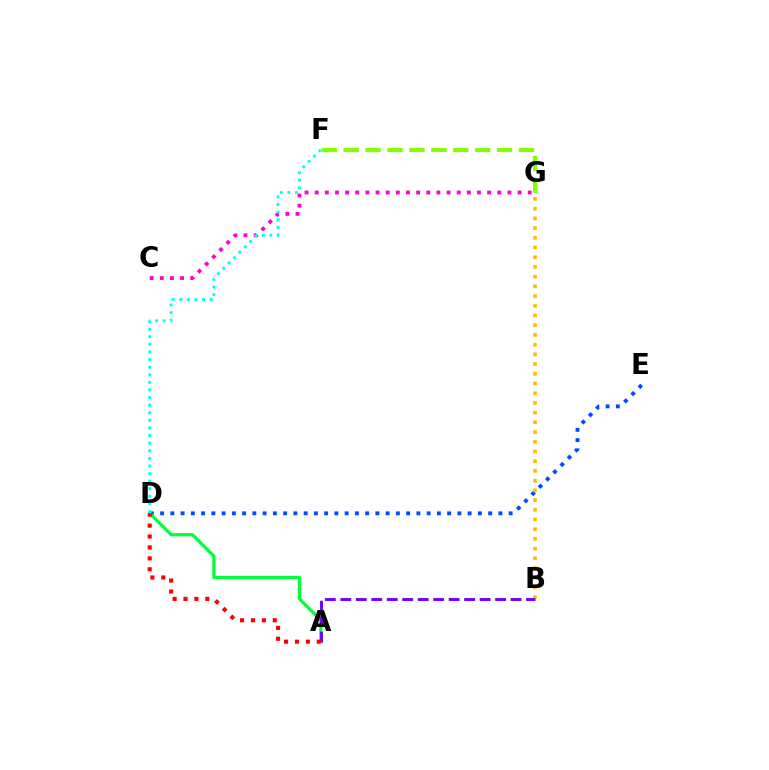{('C', 'G'): [{'color': '#ff00cf', 'line_style': 'dotted', 'thickness': 2.76}], ('D', 'E'): [{'color': '#004bff', 'line_style': 'dotted', 'thickness': 2.79}], ('B', 'G'): [{'color': '#ffbd00', 'line_style': 'dotted', 'thickness': 2.64}], ('A', 'D'): [{'color': '#00ff39', 'line_style': 'solid', 'thickness': 2.31}, {'color': '#ff0000', 'line_style': 'dotted', 'thickness': 2.96}], ('A', 'B'): [{'color': '#7200ff', 'line_style': 'dashed', 'thickness': 2.1}], ('D', 'F'): [{'color': '#00fff6', 'line_style': 'dotted', 'thickness': 2.06}], ('F', 'G'): [{'color': '#84ff00', 'line_style': 'dashed', 'thickness': 2.98}]}